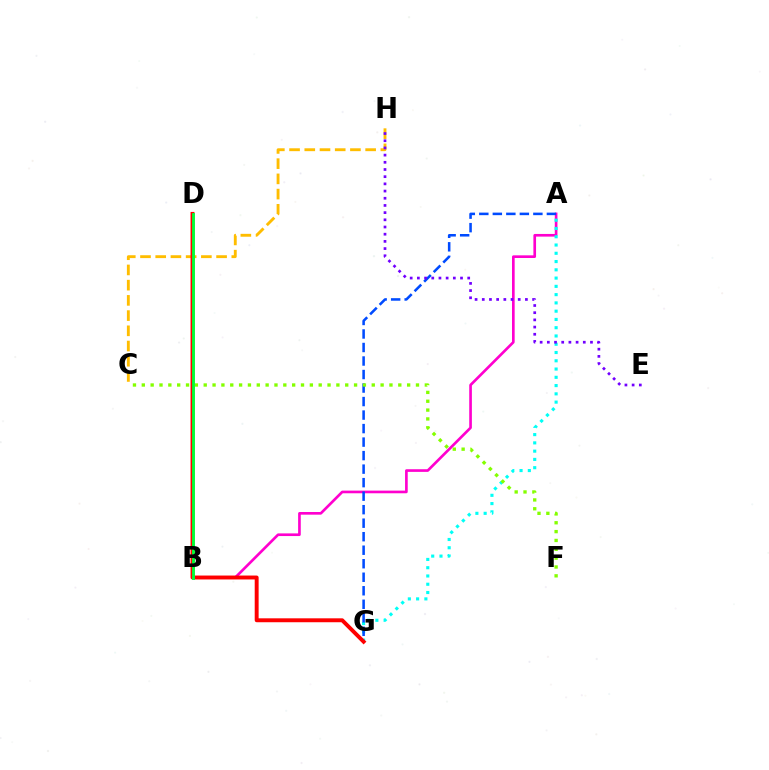{('C', 'H'): [{'color': '#ffbd00', 'line_style': 'dashed', 'thickness': 2.07}], ('A', 'B'): [{'color': '#ff00cf', 'line_style': 'solid', 'thickness': 1.91}], ('A', 'G'): [{'color': '#00fff6', 'line_style': 'dotted', 'thickness': 2.25}, {'color': '#004bff', 'line_style': 'dashed', 'thickness': 1.84}], ('D', 'G'): [{'color': '#ff0000', 'line_style': 'solid', 'thickness': 2.82}], ('C', 'F'): [{'color': '#84ff00', 'line_style': 'dotted', 'thickness': 2.4}], ('B', 'D'): [{'color': '#00ff39', 'line_style': 'solid', 'thickness': 2.07}], ('E', 'H'): [{'color': '#7200ff', 'line_style': 'dotted', 'thickness': 1.95}]}